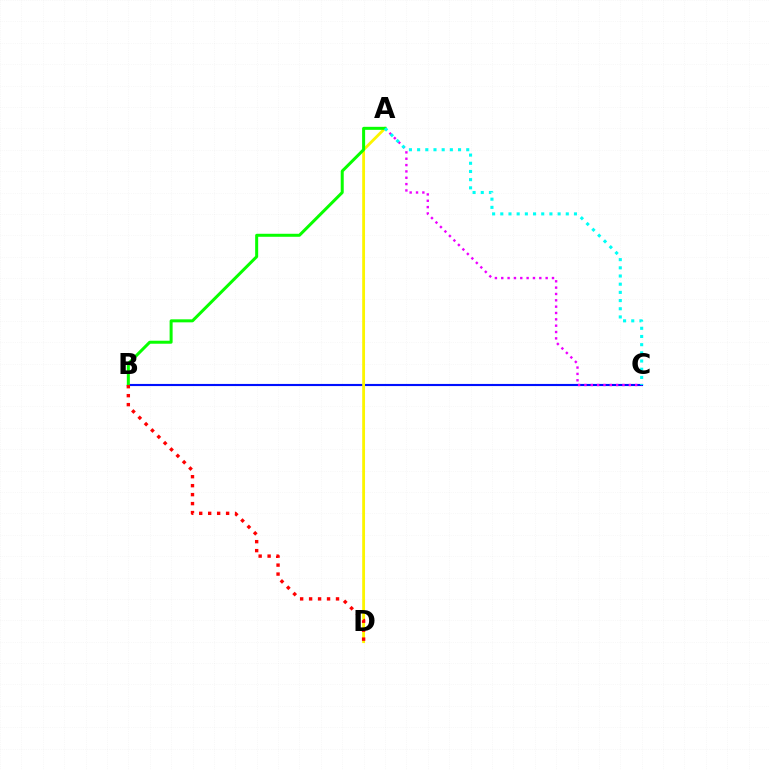{('B', 'C'): [{'color': '#0010ff', 'line_style': 'solid', 'thickness': 1.54}], ('A', 'D'): [{'color': '#fcf500', 'line_style': 'solid', 'thickness': 2.03}], ('A', 'C'): [{'color': '#ee00ff', 'line_style': 'dotted', 'thickness': 1.72}, {'color': '#00fff6', 'line_style': 'dotted', 'thickness': 2.22}], ('A', 'B'): [{'color': '#08ff00', 'line_style': 'solid', 'thickness': 2.17}], ('B', 'D'): [{'color': '#ff0000', 'line_style': 'dotted', 'thickness': 2.44}]}